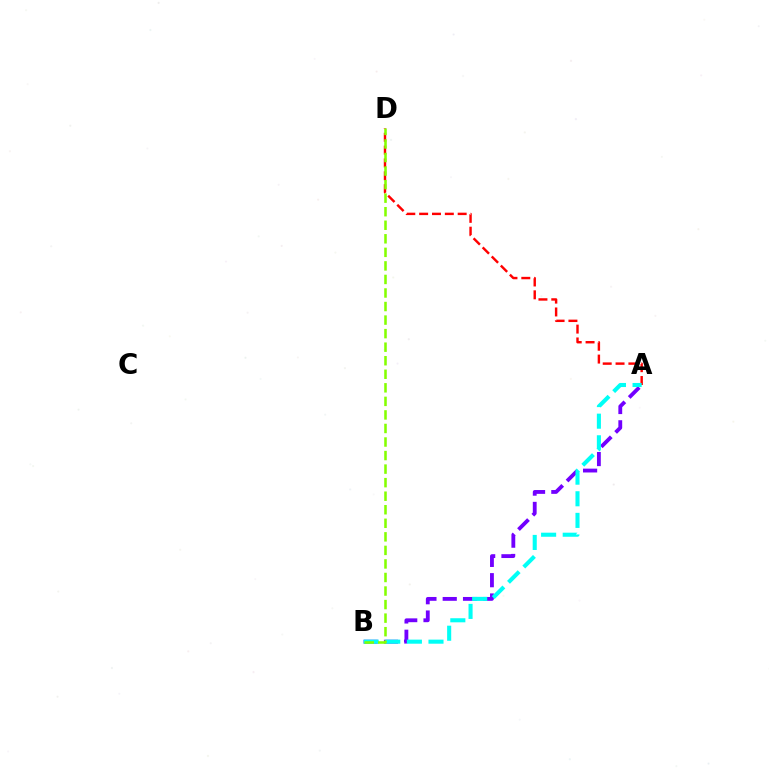{('A', 'B'): [{'color': '#7200ff', 'line_style': 'dashed', 'thickness': 2.76}, {'color': '#00fff6', 'line_style': 'dashed', 'thickness': 2.94}], ('A', 'D'): [{'color': '#ff0000', 'line_style': 'dashed', 'thickness': 1.74}], ('B', 'D'): [{'color': '#84ff00', 'line_style': 'dashed', 'thickness': 1.84}]}